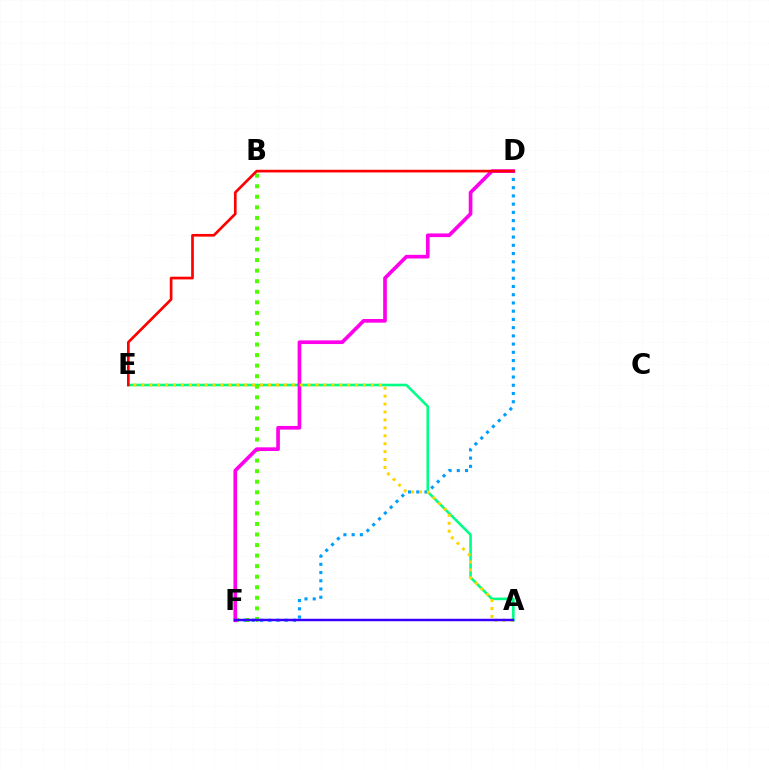{('D', 'F'): [{'color': '#009eff', 'line_style': 'dotted', 'thickness': 2.24}, {'color': '#ff00ed', 'line_style': 'solid', 'thickness': 2.64}], ('A', 'E'): [{'color': '#00ff86', 'line_style': 'solid', 'thickness': 1.88}, {'color': '#ffd500', 'line_style': 'dotted', 'thickness': 2.15}], ('B', 'F'): [{'color': '#4fff00', 'line_style': 'dotted', 'thickness': 2.87}], ('D', 'E'): [{'color': '#ff0000', 'line_style': 'solid', 'thickness': 1.93}], ('A', 'F'): [{'color': '#3700ff', 'line_style': 'solid', 'thickness': 1.78}]}